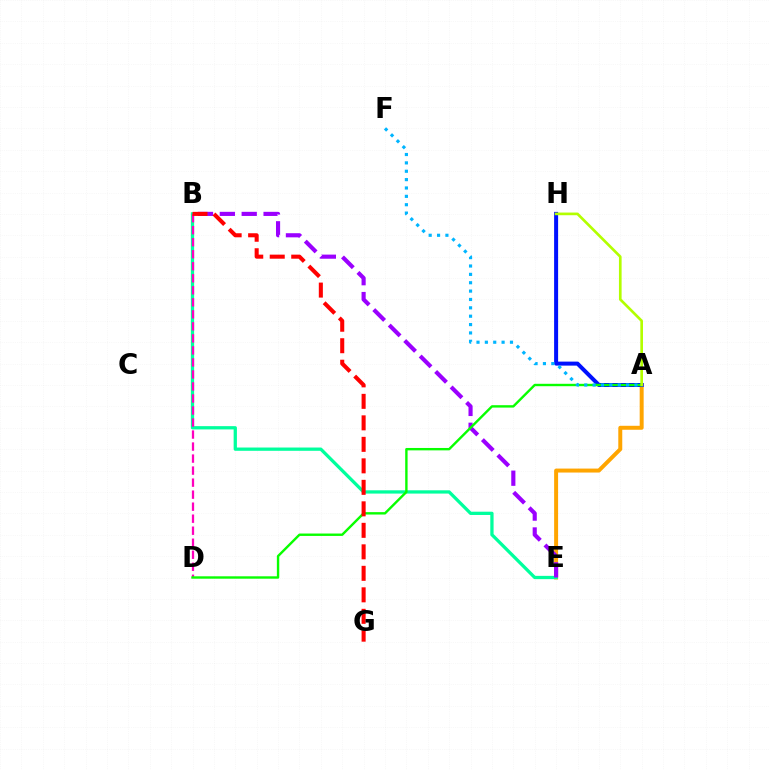{('A', 'E'): [{'color': '#ffa500', 'line_style': 'solid', 'thickness': 2.86}], ('B', 'E'): [{'color': '#00ff9d', 'line_style': 'solid', 'thickness': 2.36}, {'color': '#9b00ff', 'line_style': 'dashed', 'thickness': 2.97}], ('B', 'D'): [{'color': '#ff00bd', 'line_style': 'dashed', 'thickness': 1.63}], ('A', 'H'): [{'color': '#0010ff', 'line_style': 'solid', 'thickness': 2.88}, {'color': '#b3ff00', 'line_style': 'solid', 'thickness': 1.92}], ('A', 'D'): [{'color': '#08ff00', 'line_style': 'solid', 'thickness': 1.73}], ('A', 'F'): [{'color': '#00b5ff', 'line_style': 'dotted', 'thickness': 2.27}], ('B', 'G'): [{'color': '#ff0000', 'line_style': 'dashed', 'thickness': 2.92}]}